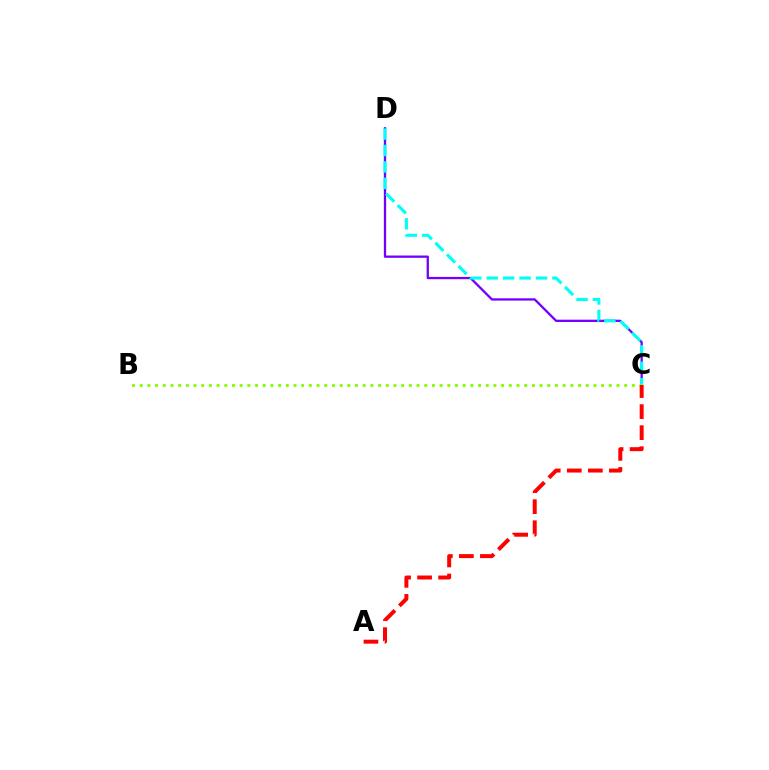{('C', 'D'): [{'color': '#7200ff', 'line_style': 'solid', 'thickness': 1.65}, {'color': '#00fff6', 'line_style': 'dashed', 'thickness': 2.23}], ('B', 'C'): [{'color': '#84ff00', 'line_style': 'dotted', 'thickness': 2.09}], ('A', 'C'): [{'color': '#ff0000', 'line_style': 'dashed', 'thickness': 2.86}]}